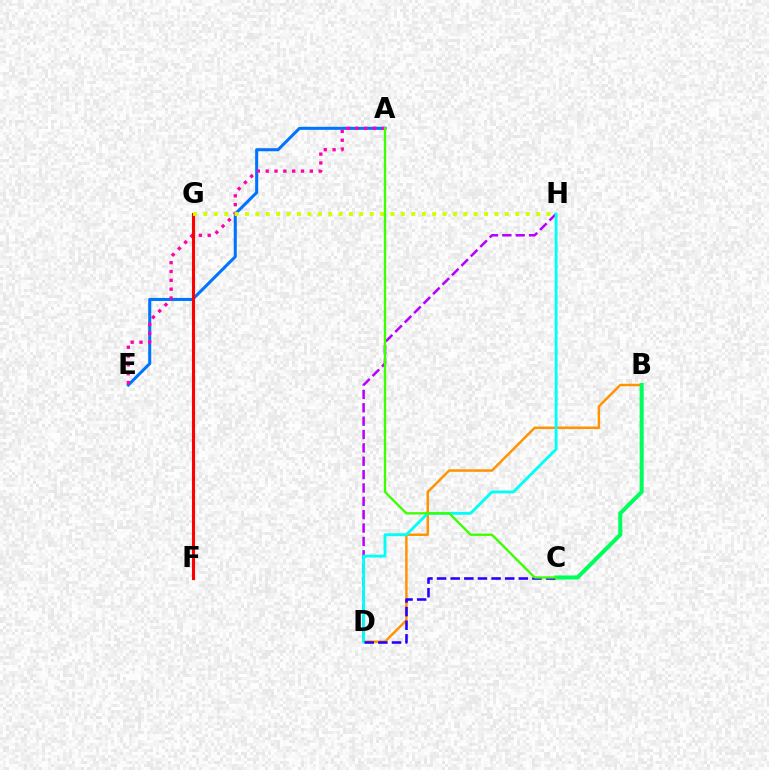{('B', 'D'): [{'color': '#ff9400', 'line_style': 'solid', 'thickness': 1.79}], ('A', 'E'): [{'color': '#0074ff', 'line_style': 'solid', 'thickness': 2.19}, {'color': '#ff00ac', 'line_style': 'dotted', 'thickness': 2.4}], ('F', 'G'): [{'color': '#ff0000', 'line_style': 'solid', 'thickness': 2.22}], ('D', 'H'): [{'color': '#b900ff', 'line_style': 'dashed', 'thickness': 1.82}, {'color': '#00fff6', 'line_style': 'solid', 'thickness': 2.07}], ('B', 'C'): [{'color': '#00ff5c', 'line_style': 'solid', 'thickness': 2.92}], ('C', 'D'): [{'color': '#2500ff', 'line_style': 'dashed', 'thickness': 1.85}], ('G', 'H'): [{'color': '#d1ff00', 'line_style': 'dotted', 'thickness': 2.83}], ('A', 'C'): [{'color': '#3dff00', 'line_style': 'solid', 'thickness': 1.69}]}